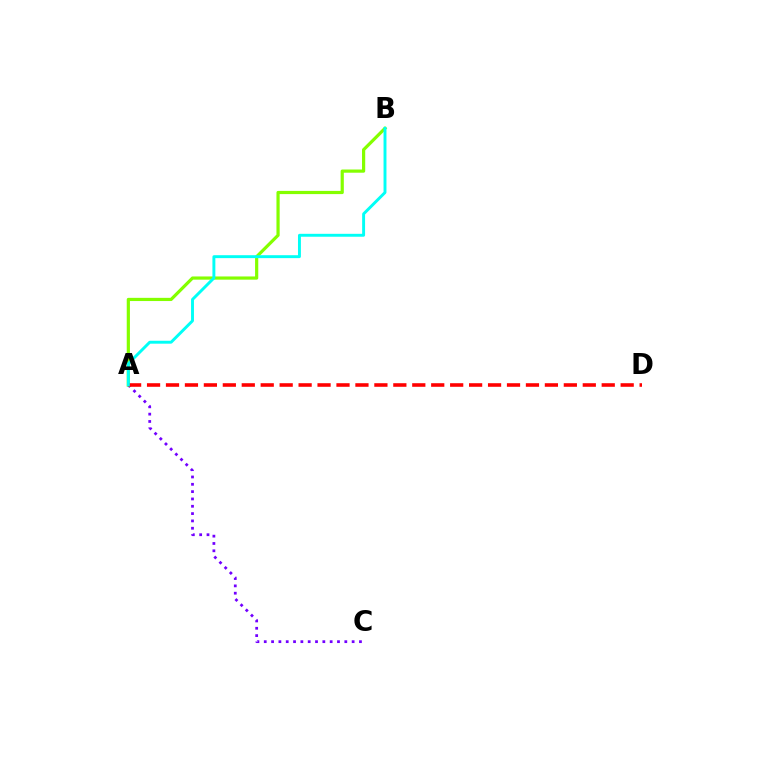{('A', 'C'): [{'color': '#7200ff', 'line_style': 'dotted', 'thickness': 1.99}], ('A', 'B'): [{'color': '#84ff00', 'line_style': 'solid', 'thickness': 2.3}, {'color': '#00fff6', 'line_style': 'solid', 'thickness': 2.11}], ('A', 'D'): [{'color': '#ff0000', 'line_style': 'dashed', 'thickness': 2.57}]}